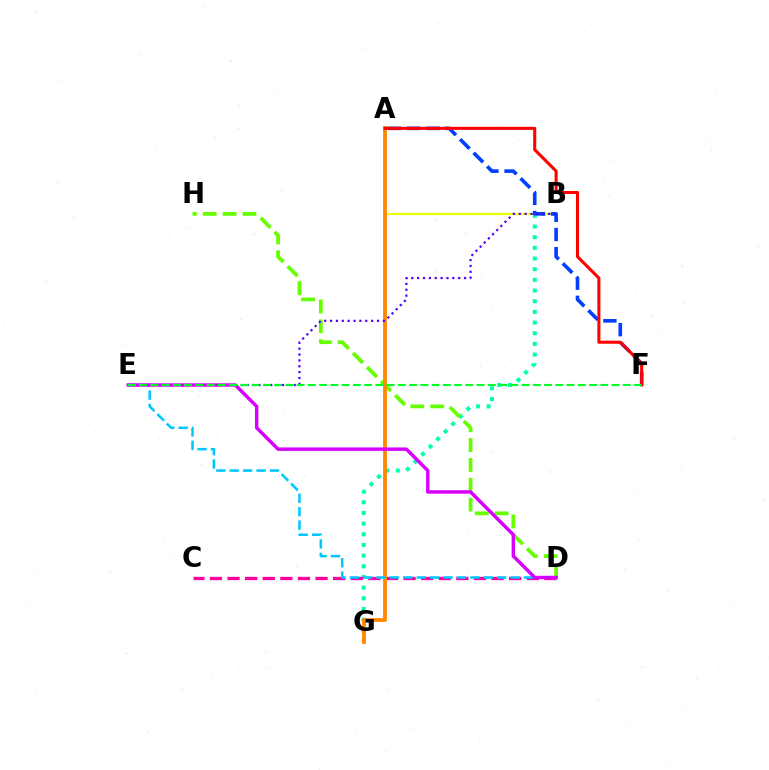{('B', 'G'): [{'color': '#00ffaf', 'line_style': 'dotted', 'thickness': 2.9}], ('D', 'H'): [{'color': '#66ff00', 'line_style': 'dashed', 'thickness': 2.7}], ('A', 'B'): [{'color': '#eeff00', 'line_style': 'solid', 'thickness': 1.55}], ('C', 'D'): [{'color': '#ff00a0', 'line_style': 'dashed', 'thickness': 2.39}], ('A', 'G'): [{'color': '#ff8800', 'line_style': 'solid', 'thickness': 2.76}], ('A', 'F'): [{'color': '#003fff', 'line_style': 'dashed', 'thickness': 2.61}, {'color': '#ff0000', 'line_style': 'solid', 'thickness': 2.2}], ('D', 'E'): [{'color': '#00c7ff', 'line_style': 'dashed', 'thickness': 1.82}, {'color': '#d600ff', 'line_style': 'solid', 'thickness': 2.48}], ('B', 'E'): [{'color': '#4f00ff', 'line_style': 'dotted', 'thickness': 1.59}], ('E', 'F'): [{'color': '#00ff27', 'line_style': 'dashed', 'thickness': 1.53}]}